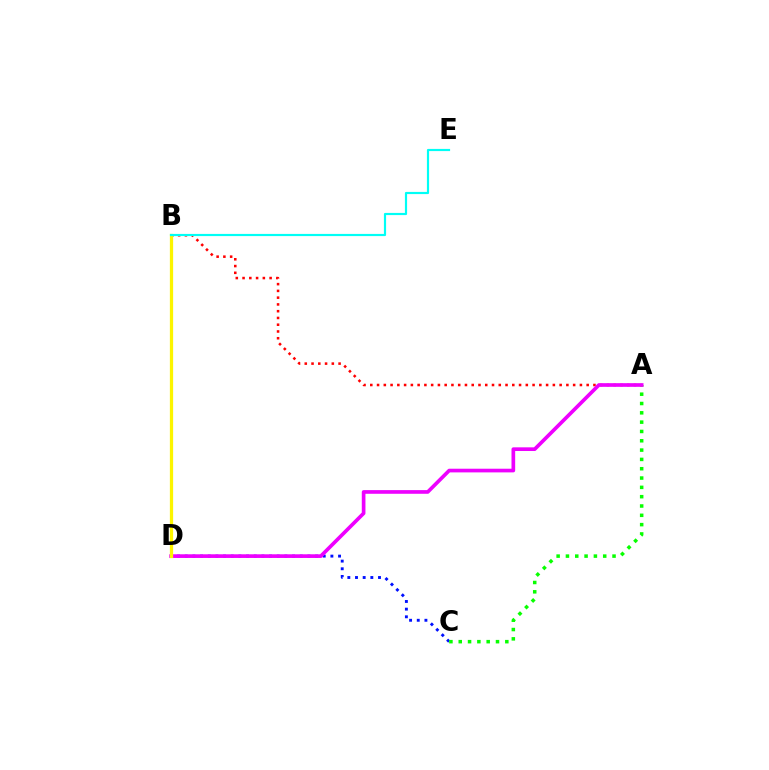{('C', 'D'): [{'color': '#0010ff', 'line_style': 'dotted', 'thickness': 2.08}], ('A', 'C'): [{'color': '#08ff00', 'line_style': 'dotted', 'thickness': 2.53}], ('A', 'B'): [{'color': '#ff0000', 'line_style': 'dotted', 'thickness': 1.84}], ('A', 'D'): [{'color': '#ee00ff', 'line_style': 'solid', 'thickness': 2.64}], ('B', 'D'): [{'color': '#fcf500', 'line_style': 'solid', 'thickness': 2.34}], ('B', 'E'): [{'color': '#00fff6', 'line_style': 'solid', 'thickness': 1.57}]}